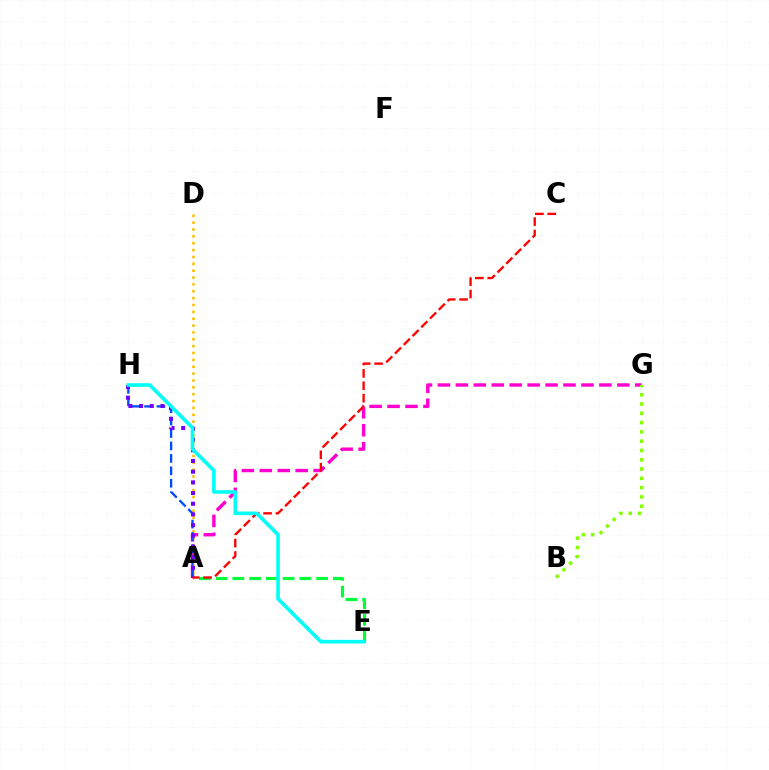{('A', 'G'): [{'color': '#ff00cf', 'line_style': 'dashed', 'thickness': 2.44}], ('B', 'G'): [{'color': '#84ff00', 'line_style': 'dotted', 'thickness': 2.52}], ('A', 'D'): [{'color': '#ffbd00', 'line_style': 'dotted', 'thickness': 1.86}], ('A', 'H'): [{'color': '#004bff', 'line_style': 'dashed', 'thickness': 1.69}, {'color': '#7200ff', 'line_style': 'dotted', 'thickness': 2.9}], ('A', 'E'): [{'color': '#00ff39', 'line_style': 'dashed', 'thickness': 2.28}], ('A', 'C'): [{'color': '#ff0000', 'line_style': 'dashed', 'thickness': 1.68}], ('E', 'H'): [{'color': '#00fff6', 'line_style': 'solid', 'thickness': 2.6}]}